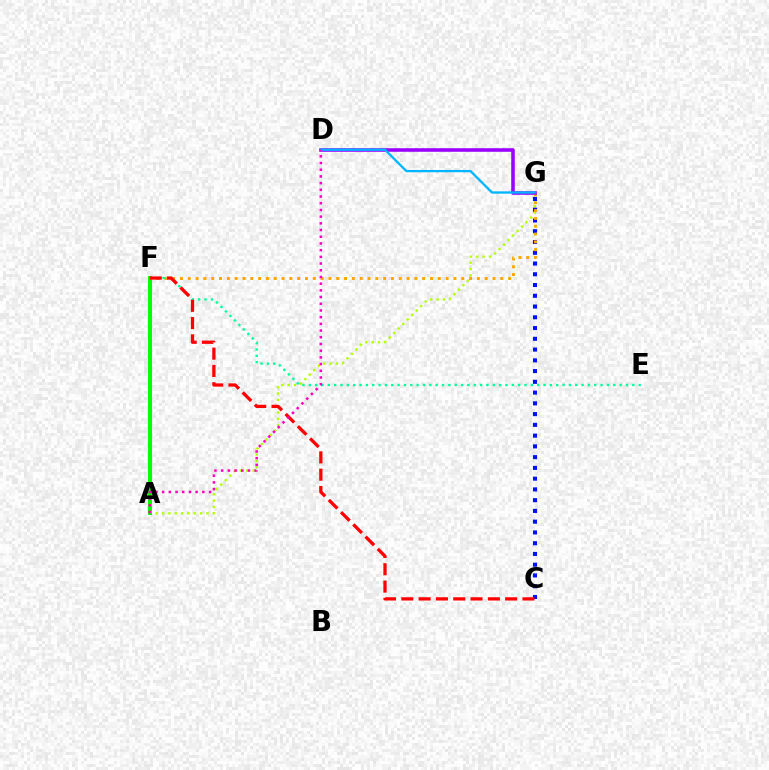{('A', 'G'): [{'color': '#b3ff00', 'line_style': 'dotted', 'thickness': 1.73}], ('A', 'F'): [{'color': '#08ff00', 'line_style': 'solid', 'thickness': 2.92}], ('C', 'G'): [{'color': '#0010ff', 'line_style': 'dotted', 'thickness': 2.92}], ('F', 'G'): [{'color': '#ffa500', 'line_style': 'dotted', 'thickness': 2.12}], ('E', 'F'): [{'color': '#00ff9d', 'line_style': 'dotted', 'thickness': 1.72}], ('D', 'G'): [{'color': '#9b00ff', 'line_style': 'solid', 'thickness': 2.57}, {'color': '#00b5ff', 'line_style': 'solid', 'thickness': 1.65}], ('C', 'F'): [{'color': '#ff0000', 'line_style': 'dashed', 'thickness': 2.35}], ('A', 'D'): [{'color': '#ff00bd', 'line_style': 'dotted', 'thickness': 1.82}]}